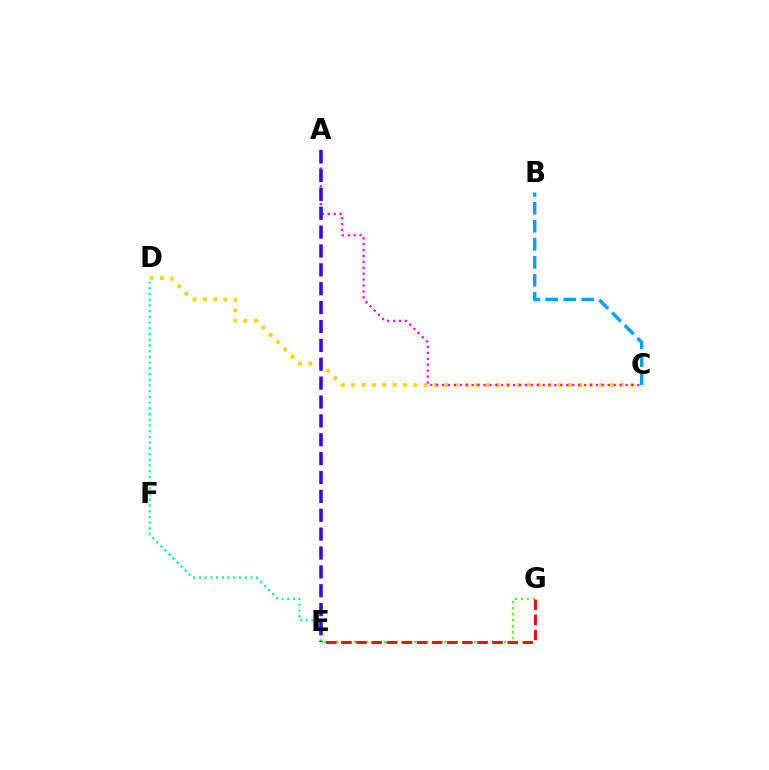{('C', 'D'): [{'color': '#ffd500', 'line_style': 'dotted', 'thickness': 2.81}], ('B', 'C'): [{'color': '#009eff', 'line_style': 'dashed', 'thickness': 2.45}], ('D', 'E'): [{'color': '#00ff86', 'line_style': 'dotted', 'thickness': 1.55}], ('A', 'C'): [{'color': '#ff00ed', 'line_style': 'dotted', 'thickness': 1.61}], ('A', 'E'): [{'color': '#3700ff', 'line_style': 'dashed', 'thickness': 2.56}], ('E', 'G'): [{'color': '#4fff00', 'line_style': 'dotted', 'thickness': 1.63}, {'color': '#ff0000', 'line_style': 'dashed', 'thickness': 2.05}]}